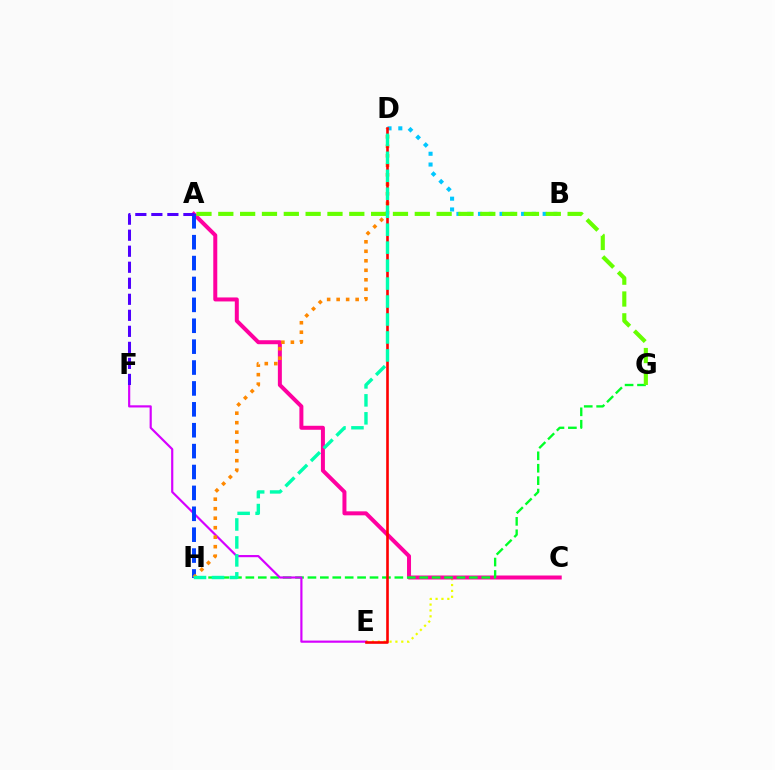{('C', 'E'): [{'color': '#eeff00', 'line_style': 'dotted', 'thickness': 1.59}], ('A', 'C'): [{'color': '#ff00a0', 'line_style': 'solid', 'thickness': 2.87}], ('G', 'H'): [{'color': '#00ff27', 'line_style': 'dashed', 'thickness': 1.69}], ('E', 'F'): [{'color': '#d600ff', 'line_style': 'solid', 'thickness': 1.57}], ('B', 'D'): [{'color': '#00c7ff', 'line_style': 'dotted', 'thickness': 2.93}], ('A', 'H'): [{'color': '#003fff', 'line_style': 'dashed', 'thickness': 2.84}], ('A', 'F'): [{'color': '#4f00ff', 'line_style': 'dashed', 'thickness': 2.18}], ('D', 'H'): [{'color': '#ff8800', 'line_style': 'dotted', 'thickness': 2.58}, {'color': '#00ffaf', 'line_style': 'dashed', 'thickness': 2.44}], ('D', 'E'): [{'color': '#ff0000', 'line_style': 'solid', 'thickness': 1.88}], ('A', 'G'): [{'color': '#66ff00', 'line_style': 'dashed', 'thickness': 2.97}]}